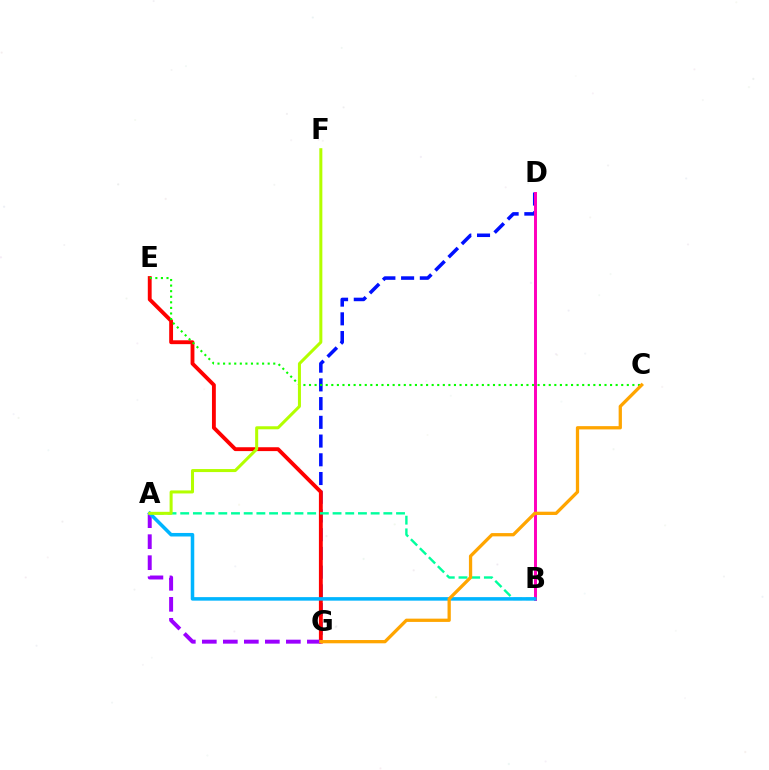{('D', 'G'): [{'color': '#0010ff', 'line_style': 'dashed', 'thickness': 2.54}], ('E', 'G'): [{'color': '#ff0000', 'line_style': 'solid', 'thickness': 2.77}], ('A', 'G'): [{'color': '#9b00ff', 'line_style': 'dashed', 'thickness': 2.85}], ('A', 'B'): [{'color': '#00ff9d', 'line_style': 'dashed', 'thickness': 1.72}, {'color': '#00b5ff', 'line_style': 'solid', 'thickness': 2.54}], ('B', 'D'): [{'color': '#ff00bd', 'line_style': 'solid', 'thickness': 2.14}], ('C', 'E'): [{'color': '#08ff00', 'line_style': 'dotted', 'thickness': 1.51}], ('A', 'F'): [{'color': '#b3ff00', 'line_style': 'solid', 'thickness': 2.18}], ('C', 'G'): [{'color': '#ffa500', 'line_style': 'solid', 'thickness': 2.36}]}